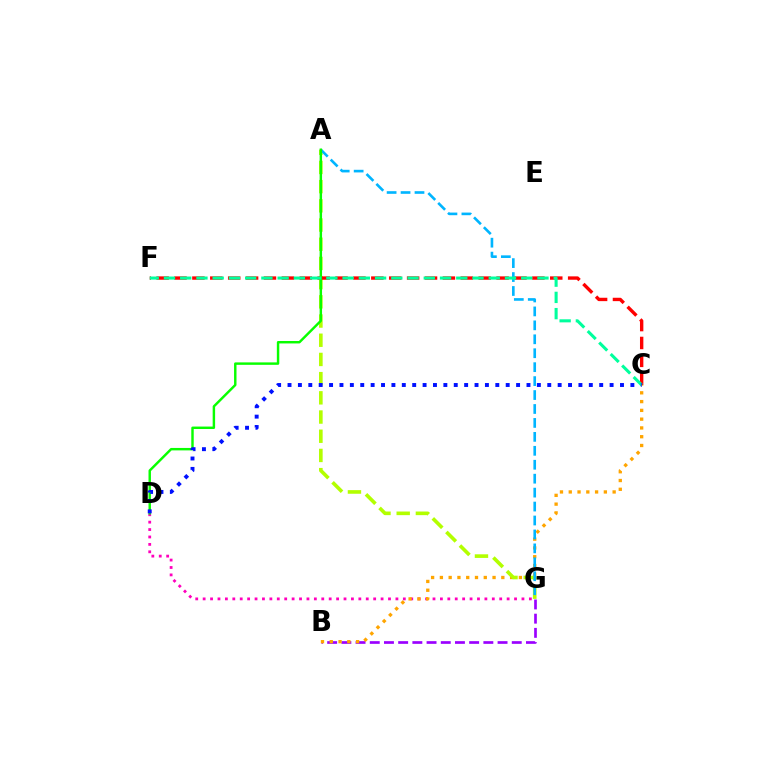{('B', 'G'): [{'color': '#9b00ff', 'line_style': 'dashed', 'thickness': 1.93}], ('D', 'G'): [{'color': '#ff00bd', 'line_style': 'dotted', 'thickness': 2.01}], ('B', 'C'): [{'color': '#ffa500', 'line_style': 'dotted', 'thickness': 2.38}], ('A', 'G'): [{'color': '#b3ff00', 'line_style': 'dashed', 'thickness': 2.61}, {'color': '#00b5ff', 'line_style': 'dashed', 'thickness': 1.89}], ('C', 'F'): [{'color': '#ff0000', 'line_style': 'dashed', 'thickness': 2.43}, {'color': '#00ff9d', 'line_style': 'dashed', 'thickness': 2.21}], ('A', 'D'): [{'color': '#08ff00', 'line_style': 'solid', 'thickness': 1.76}], ('C', 'D'): [{'color': '#0010ff', 'line_style': 'dotted', 'thickness': 2.82}]}